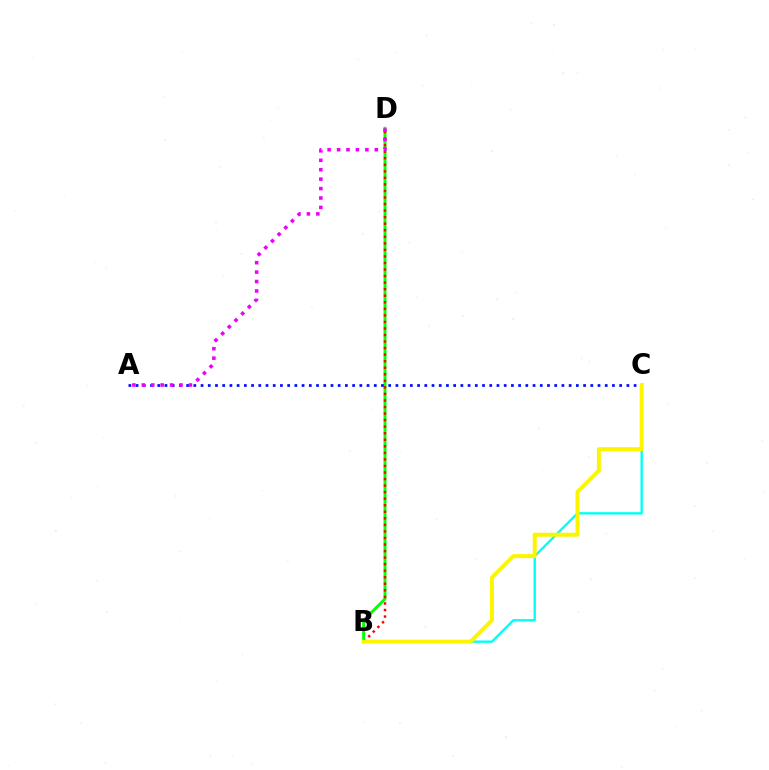{('B', 'D'): [{'color': '#08ff00', 'line_style': 'solid', 'thickness': 2.12}, {'color': '#ff0000', 'line_style': 'dotted', 'thickness': 1.78}], ('A', 'C'): [{'color': '#0010ff', 'line_style': 'dotted', 'thickness': 1.96}], ('B', 'C'): [{'color': '#00fff6', 'line_style': 'solid', 'thickness': 1.7}, {'color': '#fcf500', 'line_style': 'solid', 'thickness': 2.87}], ('A', 'D'): [{'color': '#ee00ff', 'line_style': 'dotted', 'thickness': 2.56}]}